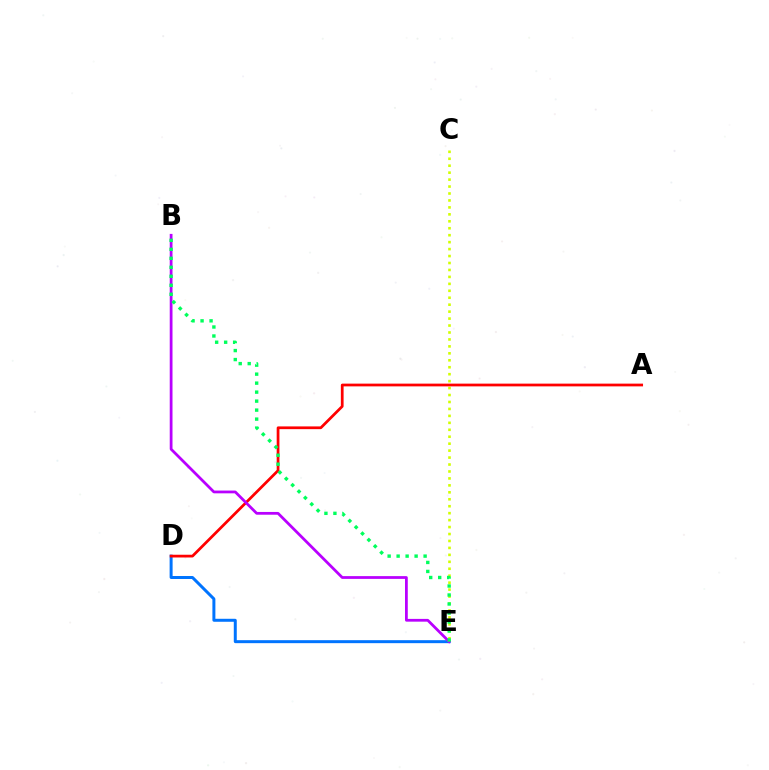{('D', 'E'): [{'color': '#0074ff', 'line_style': 'solid', 'thickness': 2.15}], ('C', 'E'): [{'color': '#d1ff00', 'line_style': 'dotted', 'thickness': 1.89}], ('A', 'D'): [{'color': '#ff0000', 'line_style': 'solid', 'thickness': 1.98}], ('B', 'E'): [{'color': '#b900ff', 'line_style': 'solid', 'thickness': 1.99}, {'color': '#00ff5c', 'line_style': 'dotted', 'thickness': 2.44}]}